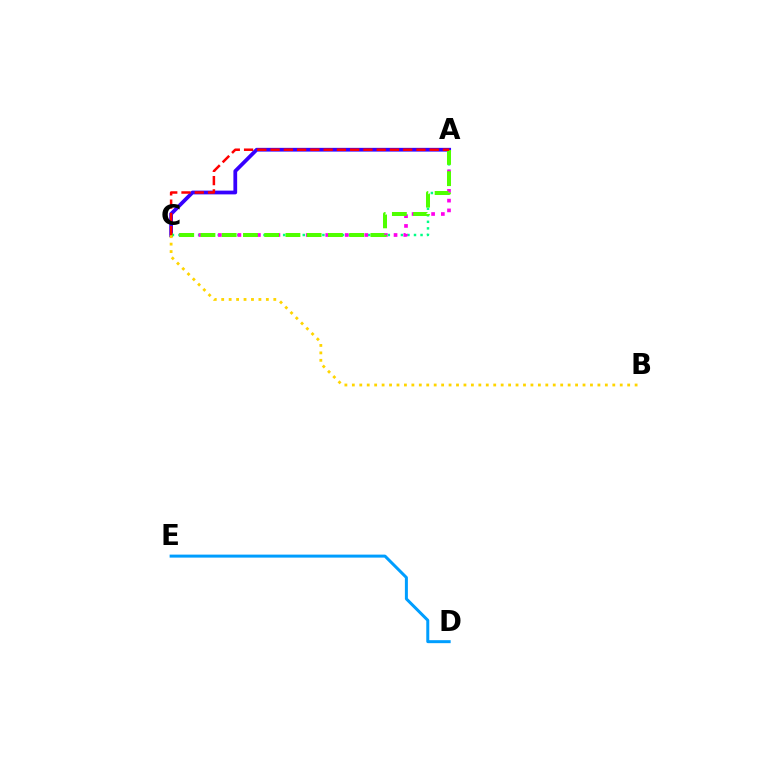{('A', 'C'): [{'color': '#00ff86', 'line_style': 'dotted', 'thickness': 1.78}, {'color': '#ff00ed', 'line_style': 'dotted', 'thickness': 2.65}, {'color': '#3700ff', 'line_style': 'solid', 'thickness': 2.7}, {'color': '#4fff00', 'line_style': 'dashed', 'thickness': 2.89}, {'color': '#ff0000', 'line_style': 'dashed', 'thickness': 1.8}], ('D', 'E'): [{'color': '#009eff', 'line_style': 'solid', 'thickness': 2.16}], ('B', 'C'): [{'color': '#ffd500', 'line_style': 'dotted', 'thickness': 2.02}]}